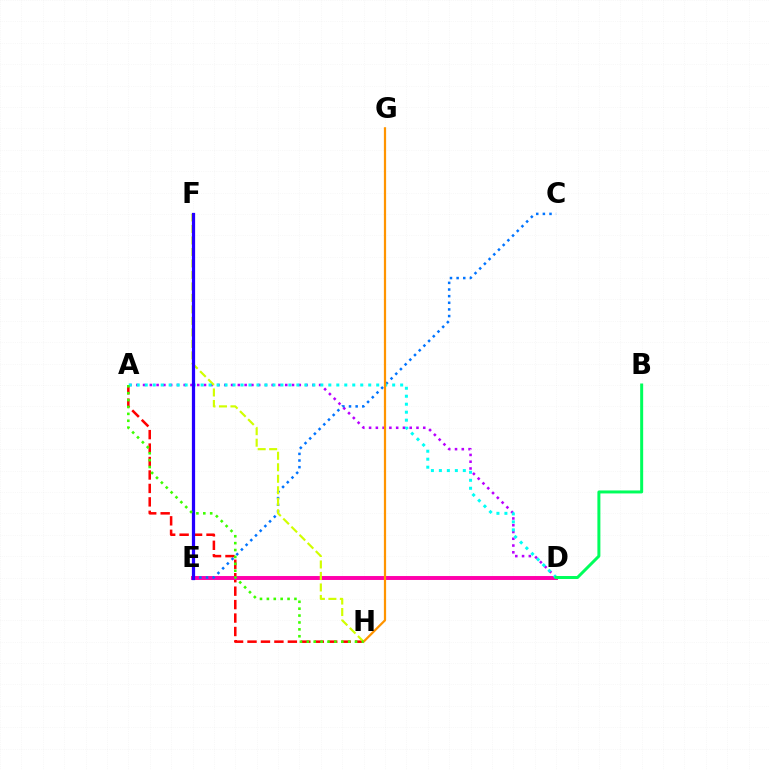{('A', 'H'): [{'color': '#ff0000', 'line_style': 'dashed', 'thickness': 1.83}, {'color': '#3dff00', 'line_style': 'dotted', 'thickness': 1.87}], ('D', 'E'): [{'color': '#ff00ac', 'line_style': 'solid', 'thickness': 2.83}], ('A', 'D'): [{'color': '#b900ff', 'line_style': 'dotted', 'thickness': 1.84}, {'color': '#00fff6', 'line_style': 'dotted', 'thickness': 2.17}], ('C', 'E'): [{'color': '#0074ff', 'line_style': 'dotted', 'thickness': 1.8}], ('F', 'H'): [{'color': '#d1ff00', 'line_style': 'dashed', 'thickness': 1.56}], ('E', 'F'): [{'color': '#2500ff', 'line_style': 'solid', 'thickness': 2.33}], ('G', 'H'): [{'color': '#ff9400', 'line_style': 'solid', 'thickness': 1.6}], ('B', 'D'): [{'color': '#00ff5c', 'line_style': 'solid', 'thickness': 2.15}]}